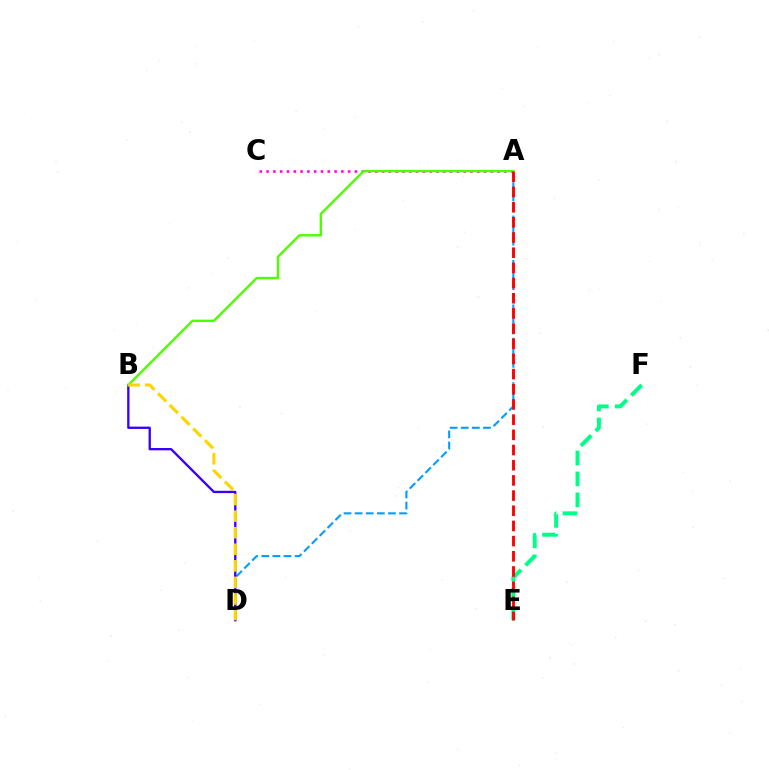{('A', 'D'): [{'color': '#009eff', 'line_style': 'dashed', 'thickness': 1.51}], ('E', 'F'): [{'color': '#00ff86', 'line_style': 'dashed', 'thickness': 2.85}], ('B', 'D'): [{'color': '#3700ff', 'line_style': 'solid', 'thickness': 1.67}, {'color': '#ffd500', 'line_style': 'dashed', 'thickness': 2.25}], ('A', 'C'): [{'color': '#ff00ed', 'line_style': 'dotted', 'thickness': 1.85}], ('A', 'B'): [{'color': '#4fff00', 'line_style': 'solid', 'thickness': 1.74}], ('A', 'E'): [{'color': '#ff0000', 'line_style': 'dashed', 'thickness': 2.06}]}